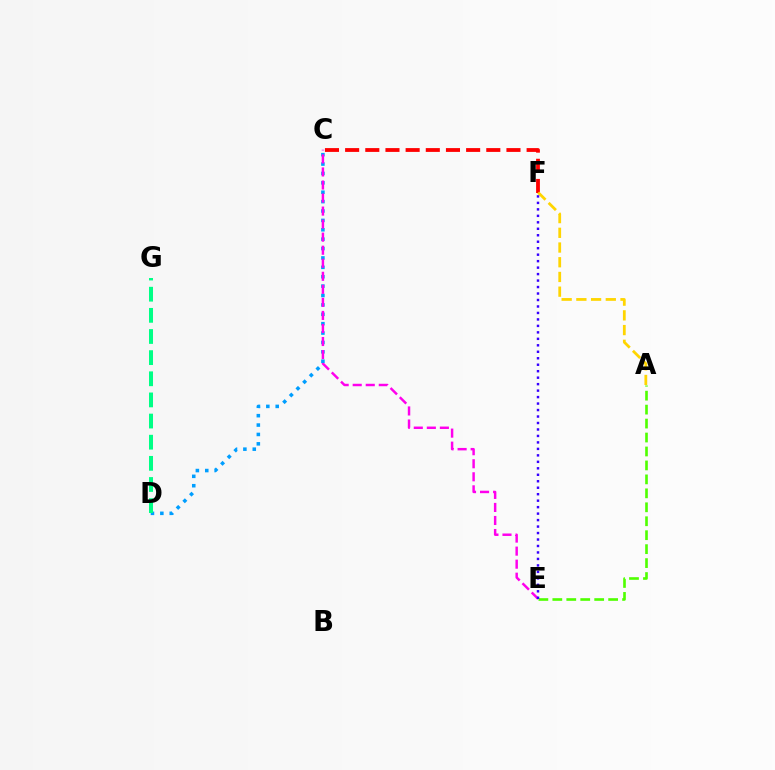{('C', 'D'): [{'color': '#009eff', 'line_style': 'dotted', 'thickness': 2.55}], ('C', 'E'): [{'color': '#ff00ed', 'line_style': 'dashed', 'thickness': 1.77}], ('A', 'E'): [{'color': '#4fff00', 'line_style': 'dashed', 'thickness': 1.9}], ('C', 'F'): [{'color': '#ff0000', 'line_style': 'dashed', 'thickness': 2.74}], ('A', 'F'): [{'color': '#ffd500', 'line_style': 'dashed', 'thickness': 2.0}], ('D', 'G'): [{'color': '#00ff86', 'line_style': 'dashed', 'thickness': 2.87}], ('E', 'F'): [{'color': '#3700ff', 'line_style': 'dotted', 'thickness': 1.76}]}